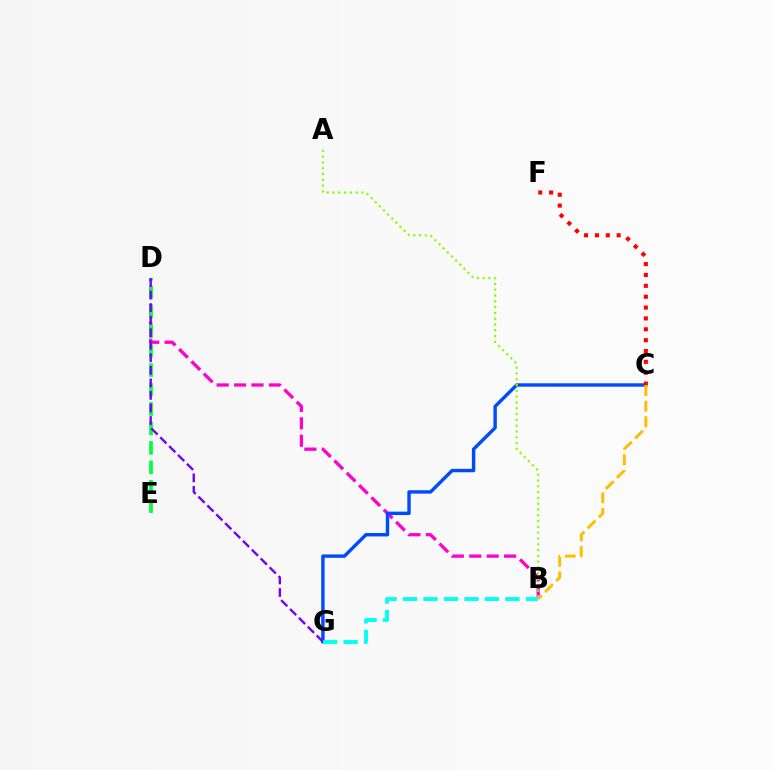{('B', 'D'): [{'color': '#ff00cf', 'line_style': 'dashed', 'thickness': 2.37}], ('C', 'G'): [{'color': '#004bff', 'line_style': 'solid', 'thickness': 2.46}], ('D', 'E'): [{'color': '#00ff39', 'line_style': 'dashed', 'thickness': 2.64}], ('D', 'G'): [{'color': '#7200ff', 'line_style': 'dashed', 'thickness': 1.7}], ('C', 'F'): [{'color': '#ff0000', 'line_style': 'dotted', 'thickness': 2.95}], ('A', 'B'): [{'color': '#84ff00', 'line_style': 'dotted', 'thickness': 1.57}], ('B', 'C'): [{'color': '#ffbd00', 'line_style': 'dashed', 'thickness': 2.13}], ('B', 'G'): [{'color': '#00fff6', 'line_style': 'dashed', 'thickness': 2.78}]}